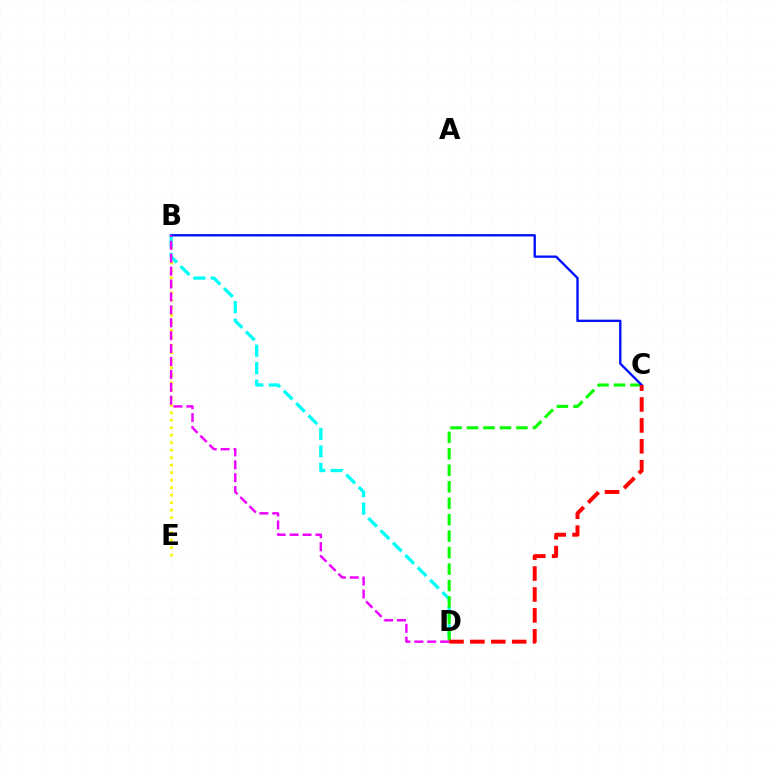{('B', 'E'): [{'color': '#fcf500', 'line_style': 'dotted', 'thickness': 2.04}], ('B', 'D'): [{'color': '#00fff6', 'line_style': 'dashed', 'thickness': 2.37}, {'color': '#ee00ff', 'line_style': 'dashed', 'thickness': 1.75}], ('C', 'D'): [{'color': '#08ff00', 'line_style': 'dashed', 'thickness': 2.24}, {'color': '#ff0000', 'line_style': 'dashed', 'thickness': 2.84}], ('B', 'C'): [{'color': '#0010ff', 'line_style': 'solid', 'thickness': 1.69}]}